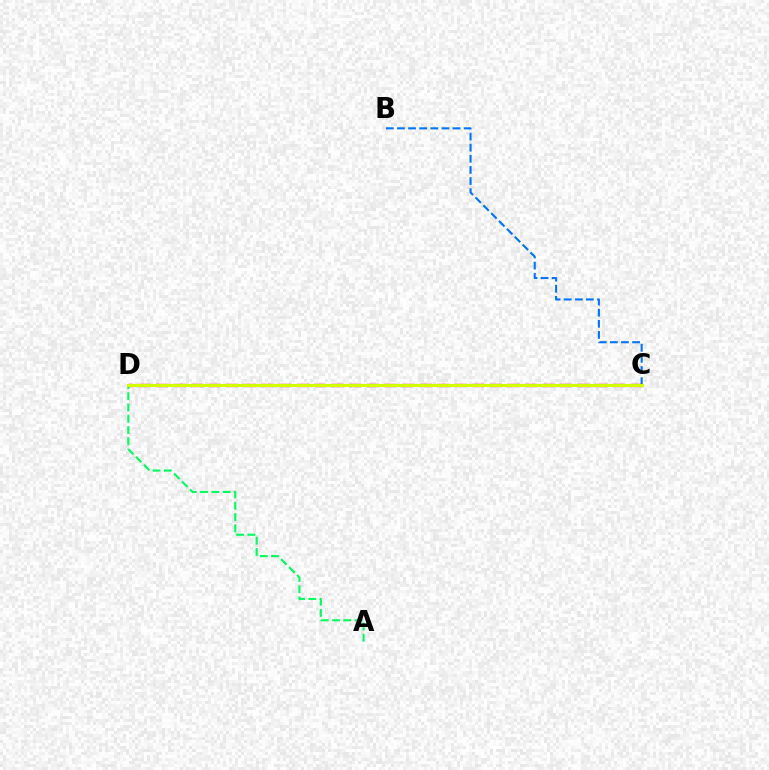{('A', 'D'): [{'color': '#00ff5c', 'line_style': 'dashed', 'thickness': 1.53}], ('C', 'D'): [{'color': '#b900ff', 'line_style': 'dotted', 'thickness': 2.19}, {'color': '#ff0000', 'line_style': 'dashed', 'thickness': 2.39}, {'color': '#d1ff00', 'line_style': 'solid', 'thickness': 2.19}], ('B', 'C'): [{'color': '#0074ff', 'line_style': 'dashed', 'thickness': 1.51}]}